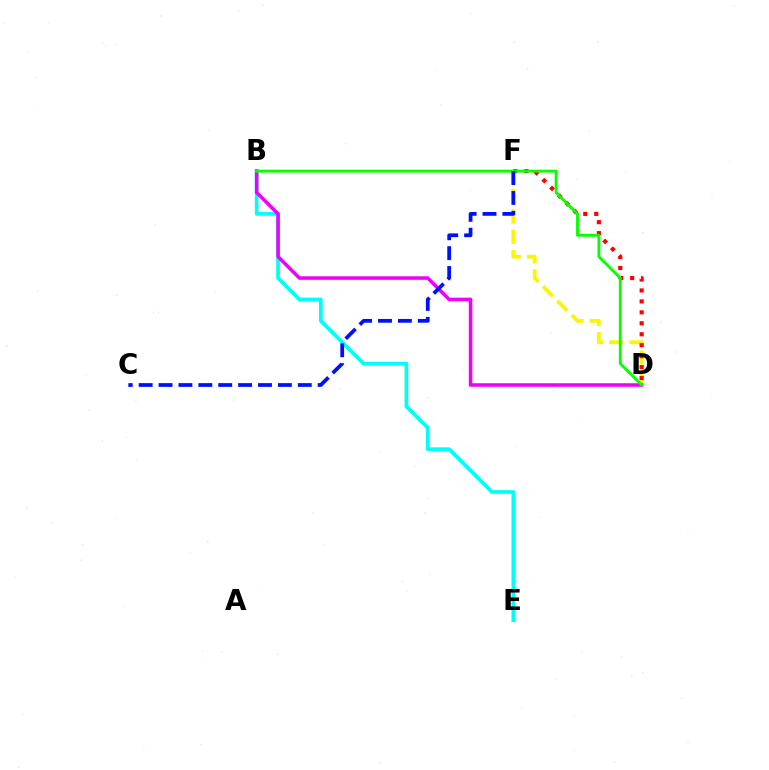{('D', 'F'): [{'color': '#fcf500', 'line_style': 'dashed', 'thickness': 2.77}, {'color': '#ff0000', 'line_style': 'dotted', 'thickness': 2.97}], ('B', 'E'): [{'color': '#00fff6', 'line_style': 'solid', 'thickness': 2.66}], ('B', 'D'): [{'color': '#ee00ff', 'line_style': 'solid', 'thickness': 2.55}, {'color': '#08ff00', 'line_style': 'solid', 'thickness': 2.08}], ('C', 'F'): [{'color': '#0010ff', 'line_style': 'dashed', 'thickness': 2.7}]}